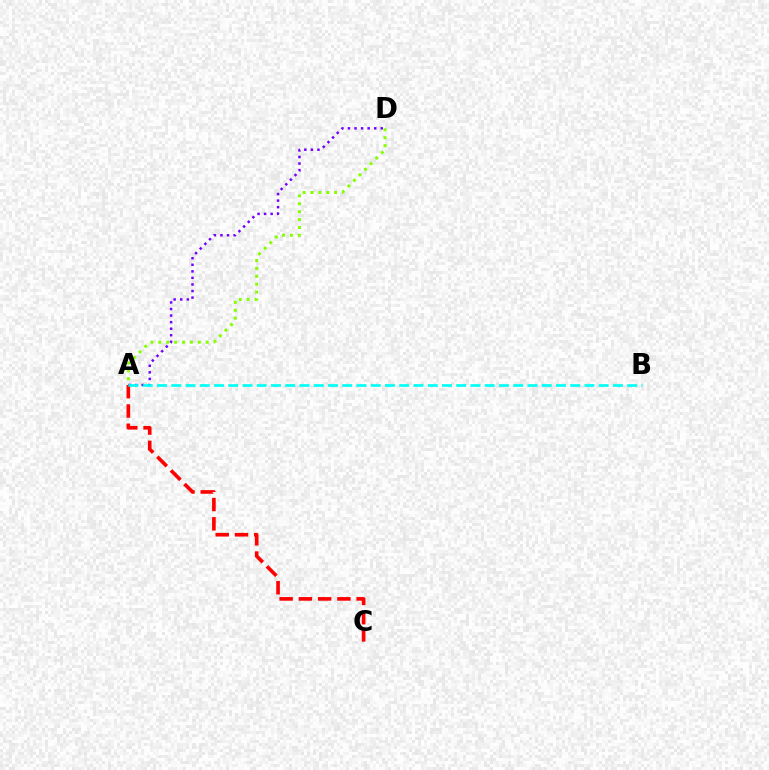{('A', 'D'): [{'color': '#7200ff', 'line_style': 'dotted', 'thickness': 1.78}, {'color': '#84ff00', 'line_style': 'dotted', 'thickness': 2.15}], ('A', 'C'): [{'color': '#ff0000', 'line_style': 'dashed', 'thickness': 2.62}], ('A', 'B'): [{'color': '#00fff6', 'line_style': 'dashed', 'thickness': 1.94}]}